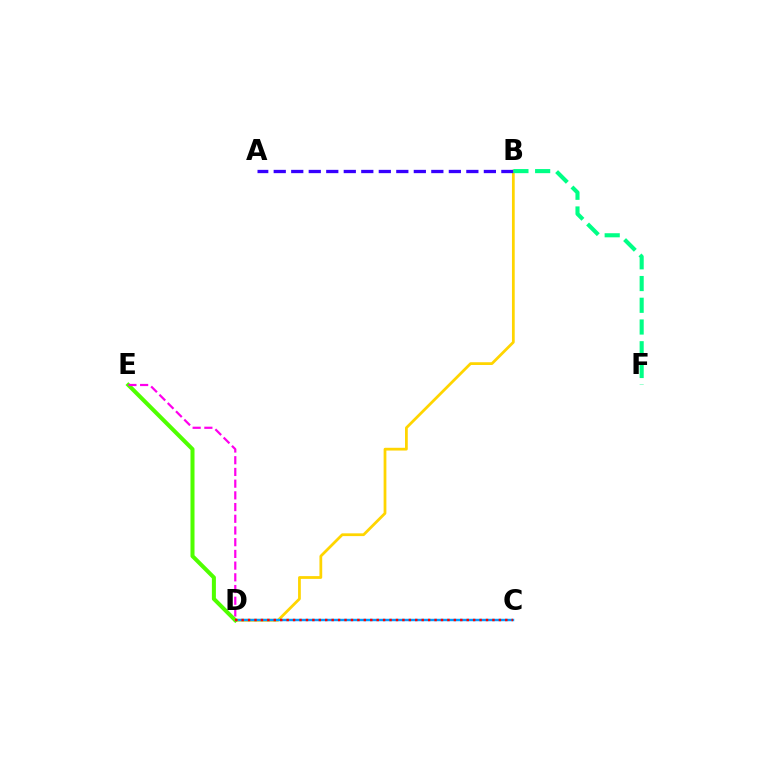{('B', 'D'): [{'color': '#ffd500', 'line_style': 'solid', 'thickness': 1.99}], ('C', 'D'): [{'color': '#009eff', 'line_style': 'solid', 'thickness': 1.75}, {'color': '#ff0000', 'line_style': 'dotted', 'thickness': 1.75}], ('A', 'B'): [{'color': '#3700ff', 'line_style': 'dashed', 'thickness': 2.38}], ('D', 'E'): [{'color': '#4fff00', 'line_style': 'solid', 'thickness': 2.9}, {'color': '#ff00ed', 'line_style': 'dashed', 'thickness': 1.59}], ('B', 'F'): [{'color': '#00ff86', 'line_style': 'dashed', 'thickness': 2.95}]}